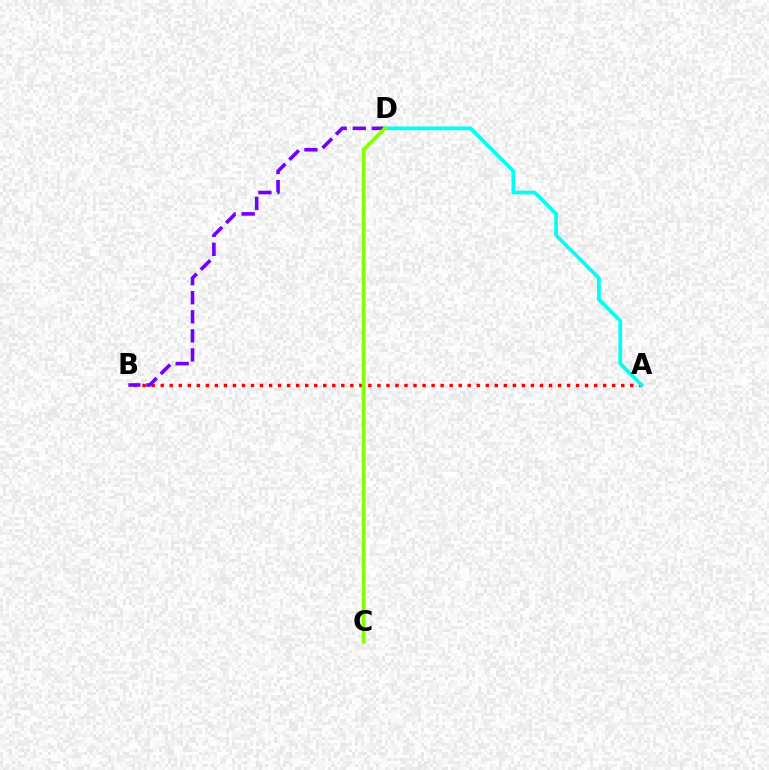{('A', 'B'): [{'color': '#ff0000', 'line_style': 'dotted', 'thickness': 2.45}], ('B', 'D'): [{'color': '#7200ff', 'line_style': 'dashed', 'thickness': 2.59}], ('A', 'D'): [{'color': '#00fff6', 'line_style': 'solid', 'thickness': 2.7}], ('C', 'D'): [{'color': '#84ff00', 'line_style': 'solid', 'thickness': 2.67}]}